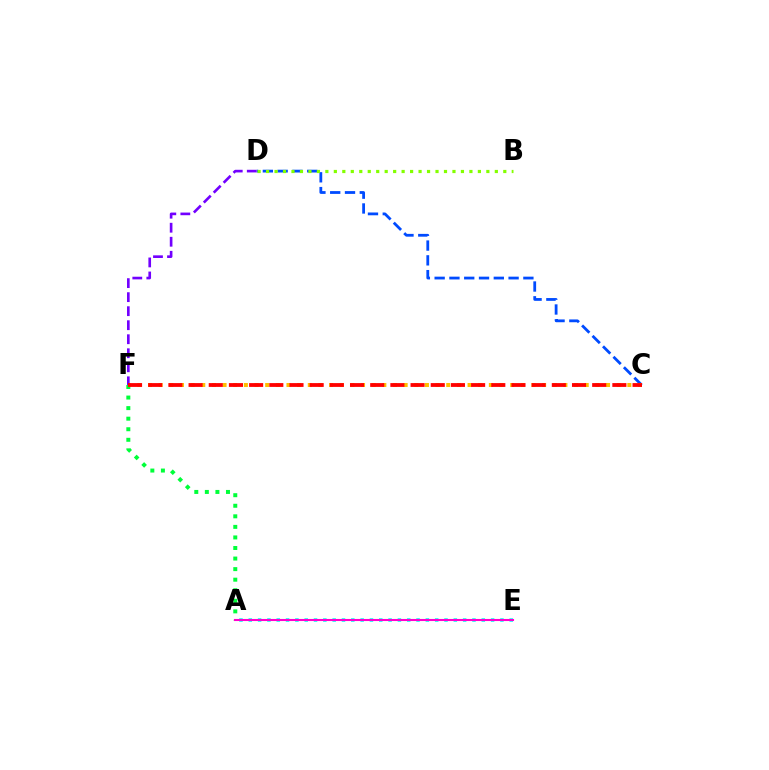{('C', 'D'): [{'color': '#004bff', 'line_style': 'dashed', 'thickness': 2.01}], ('A', 'F'): [{'color': '#00ff39', 'line_style': 'dotted', 'thickness': 2.87}], ('C', 'F'): [{'color': '#ffbd00', 'line_style': 'dotted', 'thickness': 2.89}, {'color': '#ff0000', 'line_style': 'dashed', 'thickness': 2.74}], ('D', 'F'): [{'color': '#7200ff', 'line_style': 'dashed', 'thickness': 1.91}], ('A', 'E'): [{'color': '#00fff6', 'line_style': 'dotted', 'thickness': 2.53}, {'color': '#ff00cf', 'line_style': 'solid', 'thickness': 1.5}], ('B', 'D'): [{'color': '#84ff00', 'line_style': 'dotted', 'thickness': 2.3}]}